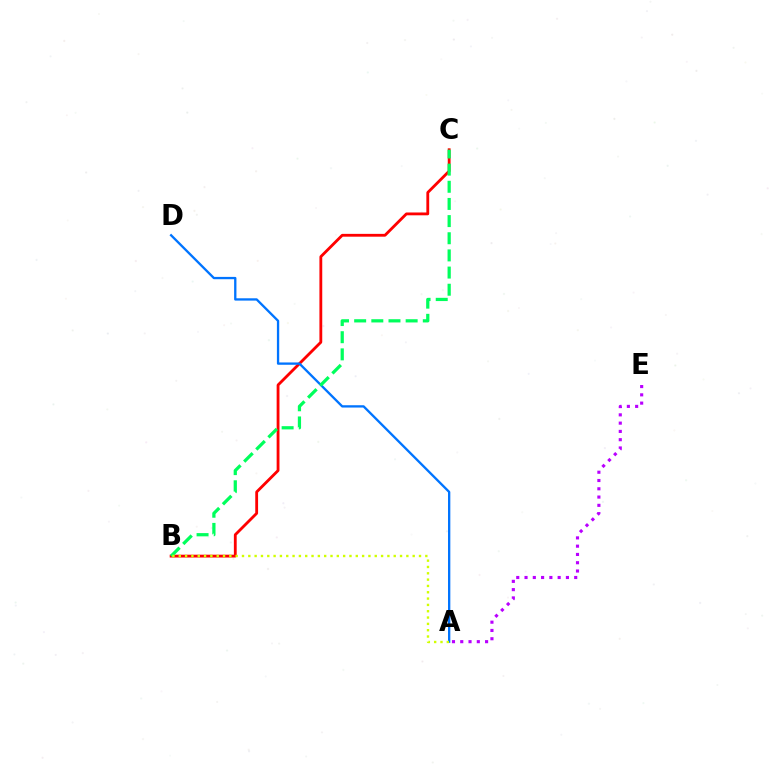{('B', 'C'): [{'color': '#ff0000', 'line_style': 'solid', 'thickness': 2.03}, {'color': '#00ff5c', 'line_style': 'dashed', 'thickness': 2.33}], ('A', 'D'): [{'color': '#0074ff', 'line_style': 'solid', 'thickness': 1.67}], ('A', 'B'): [{'color': '#d1ff00', 'line_style': 'dotted', 'thickness': 1.72}], ('A', 'E'): [{'color': '#b900ff', 'line_style': 'dotted', 'thickness': 2.25}]}